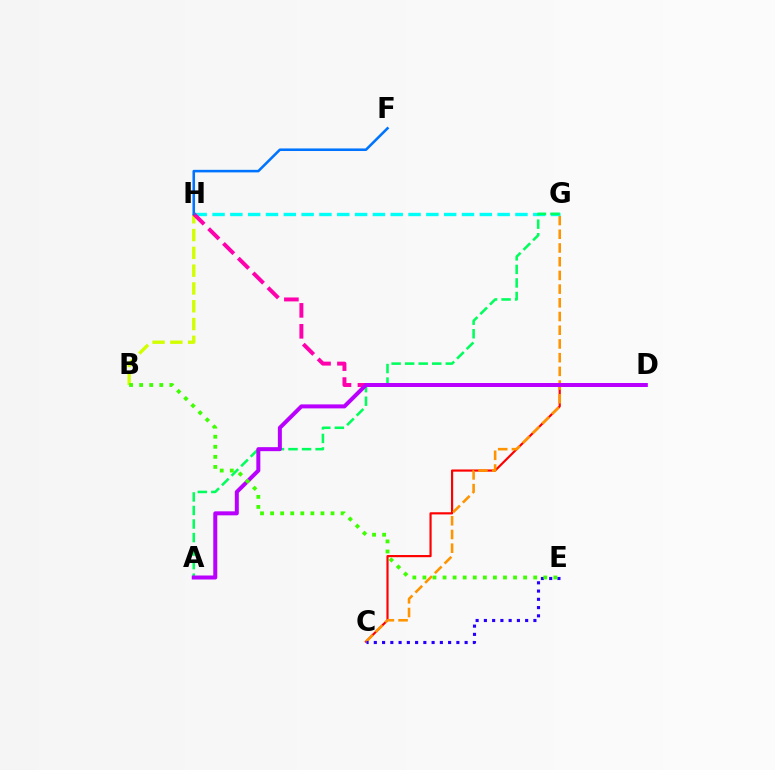{('C', 'D'): [{'color': '#ff0000', 'line_style': 'solid', 'thickness': 1.57}], ('C', 'G'): [{'color': '#ff9400', 'line_style': 'dashed', 'thickness': 1.86}], ('G', 'H'): [{'color': '#00fff6', 'line_style': 'dashed', 'thickness': 2.42}], ('B', 'H'): [{'color': '#d1ff00', 'line_style': 'dashed', 'thickness': 2.42}], ('A', 'G'): [{'color': '#00ff5c', 'line_style': 'dashed', 'thickness': 1.84}], ('D', 'H'): [{'color': '#ff00ac', 'line_style': 'dashed', 'thickness': 2.84}], ('F', 'H'): [{'color': '#0074ff', 'line_style': 'solid', 'thickness': 1.85}], ('C', 'E'): [{'color': '#2500ff', 'line_style': 'dotted', 'thickness': 2.24}], ('A', 'D'): [{'color': '#b900ff', 'line_style': 'solid', 'thickness': 2.88}], ('B', 'E'): [{'color': '#3dff00', 'line_style': 'dotted', 'thickness': 2.74}]}